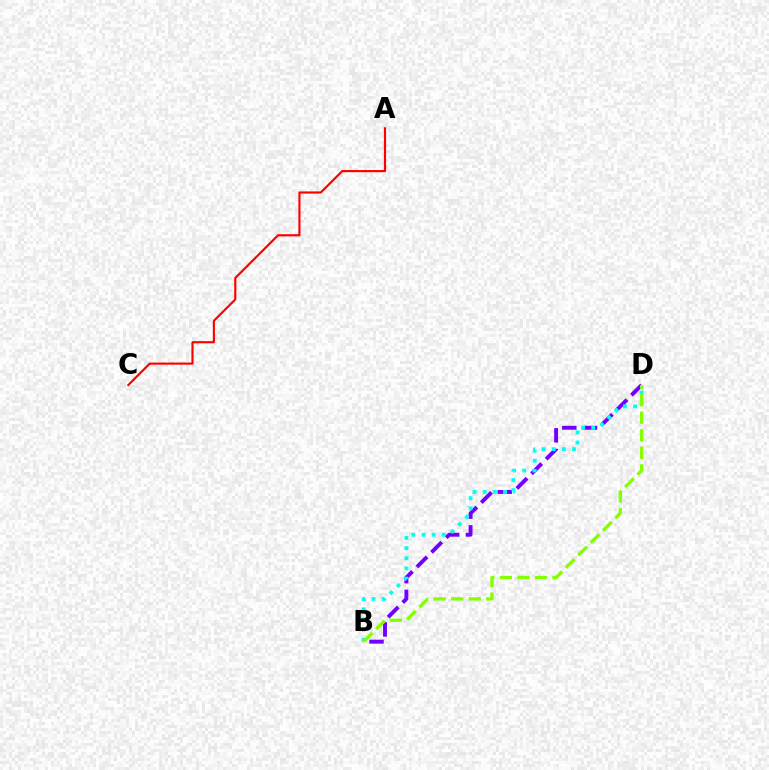{('B', 'D'): [{'color': '#7200ff', 'line_style': 'dashed', 'thickness': 2.81}, {'color': '#00fff6', 'line_style': 'dotted', 'thickness': 2.76}, {'color': '#84ff00', 'line_style': 'dashed', 'thickness': 2.38}], ('A', 'C'): [{'color': '#ff0000', 'line_style': 'solid', 'thickness': 1.55}]}